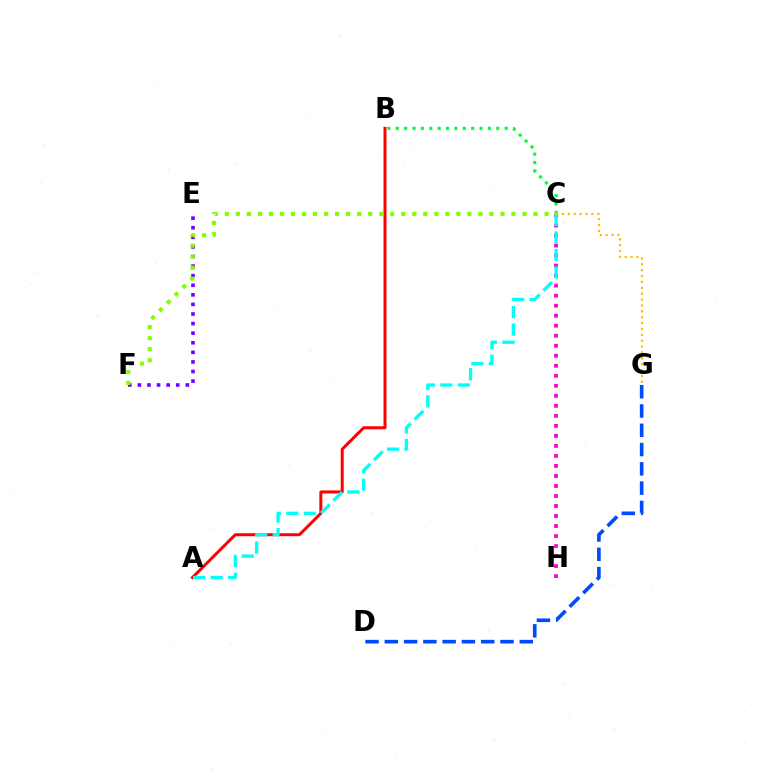{('A', 'B'): [{'color': '#ff0000', 'line_style': 'solid', 'thickness': 2.16}], ('C', 'H'): [{'color': '#ff00cf', 'line_style': 'dotted', 'thickness': 2.72}], ('D', 'G'): [{'color': '#004bff', 'line_style': 'dashed', 'thickness': 2.62}], ('A', 'C'): [{'color': '#00fff6', 'line_style': 'dashed', 'thickness': 2.38}], ('B', 'C'): [{'color': '#00ff39', 'line_style': 'dotted', 'thickness': 2.28}], ('E', 'F'): [{'color': '#7200ff', 'line_style': 'dotted', 'thickness': 2.6}], ('C', 'G'): [{'color': '#ffbd00', 'line_style': 'dotted', 'thickness': 1.6}], ('C', 'F'): [{'color': '#84ff00', 'line_style': 'dotted', 'thickness': 3.0}]}